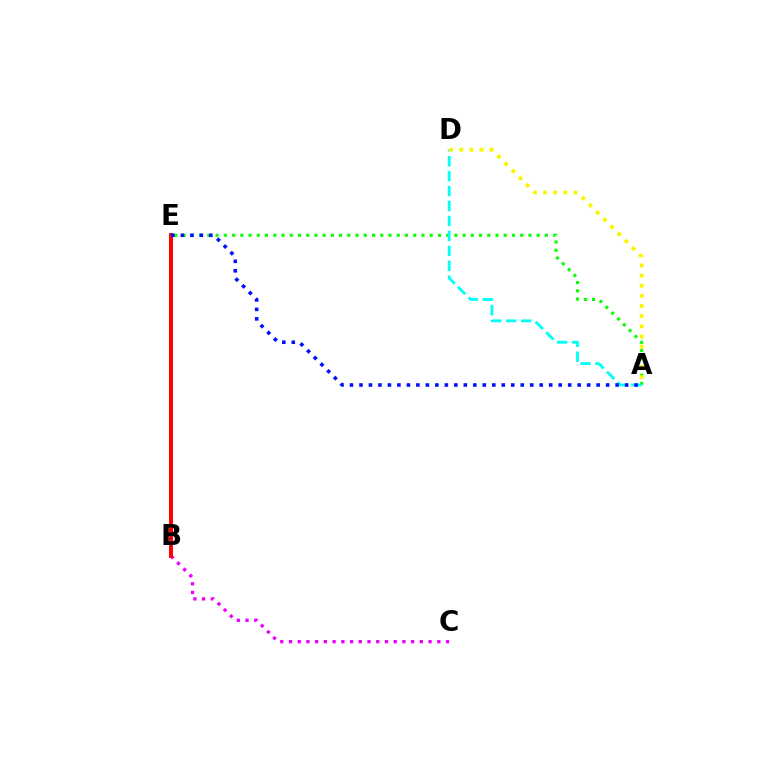{('A', 'E'): [{'color': '#08ff00', 'line_style': 'dotted', 'thickness': 2.24}, {'color': '#0010ff', 'line_style': 'dotted', 'thickness': 2.58}], ('B', 'C'): [{'color': '#ee00ff', 'line_style': 'dotted', 'thickness': 2.37}], ('B', 'E'): [{'color': '#ff0000', 'line_style': 'solid', 'thickness': 2.84}], ('A', 'D'): [{'color': '#00fff6', 'line_style': 'dashed', 'thickness': 2.03}, {'color': '#fcf500', 'line_style': 'dotted', 'thickness': 2.76}]}